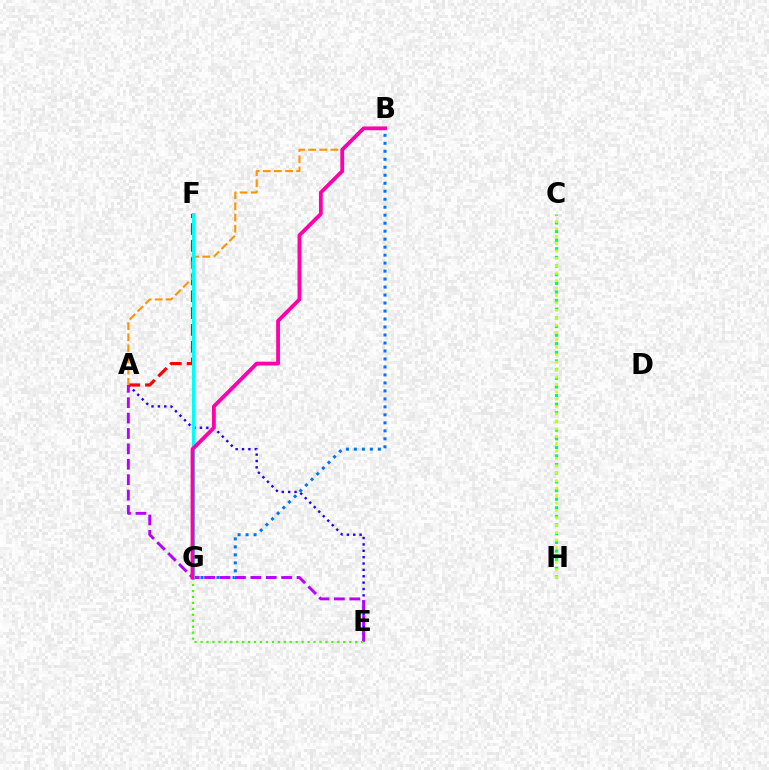{('A', 'E'): [{'color': '#2500ff', 'line_style': 'dotted', 'thickness': 1.73}, {'color': '#b900ff', 'line_style': 'dashed', 'thickness': 2.09}], ('A', 'F'): [{'color': '#ff0000', 'line_style': 'dashed', 'thickness': 2.28}], ('C', 'H'): [{'color': '#00ff5c', 'line_style': 'dotted', 'thickness': 2.35}, {'color': '#d1ff00', 'line_style': 'dotted', 'thickness': 2.01}], ('B', 'G'): [{'color': '#0074ff', 'line_style': 'dotted', 'thickness': 2.17}, {'color': '#ff00ac', 'line_style': 'solid', 'thickness': 2.74}], ('A', 'B'): [{'color': '#ff9400', 'line_style': 'dashed', 'thickness': 1.51}], ('F', 'G'): [{'color': '#00fff6', 'line_style': 'solid', 'thickness': 2.26}], ('E', 'G'): [{'color': '#3dff00', 'line_style': 'dotted', 'thickness': 1.62}]}